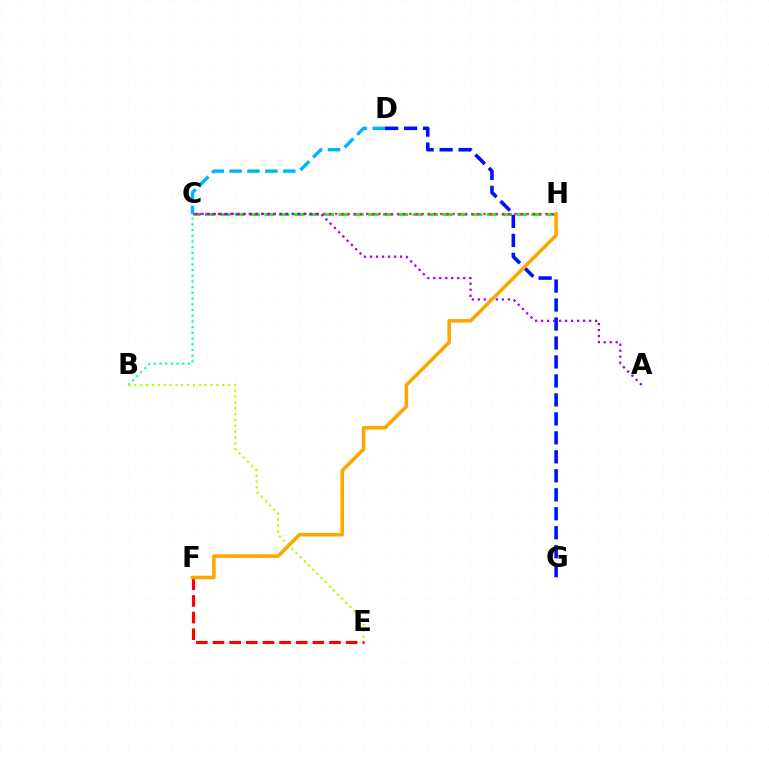{('C', 'H'): [{'color': '#08ff00', 'line_style': 'dashed', 'thickness': 2.01}, {'color': '#ff00bd', 'line_style': 'dotted', 'thickness': 1.68}], ('D', 'G'): [{'color': '#0010ff', 'line_style': 'dashed', 'thickness': 2.58}], ('E', 'F'): [{'color': '#ff0000', 'line_style': 'dashed', 'thickness': 2.26}], ('C', 'D'): [{'color': '#00b5ff', 'line_style': 'dashed', 'thickness': 2.43}], ('B', 'C'): [{'color': '#00ff9d', 'line_style': 'dotted', 'thickness': 1.55}], ('A', 'C'): [{'color': '#9b00ff', 'line_style': 'dotted', 'thickness': 1.63}], ('B', 'E'): [{'color': '#b3ff00', 'line_style': 'dotted', 'thickness': 1.59}], ('F', 'H'): [{'color': '#ffa500', 'line_style': 'solid', 'thickness': 2.56}]}